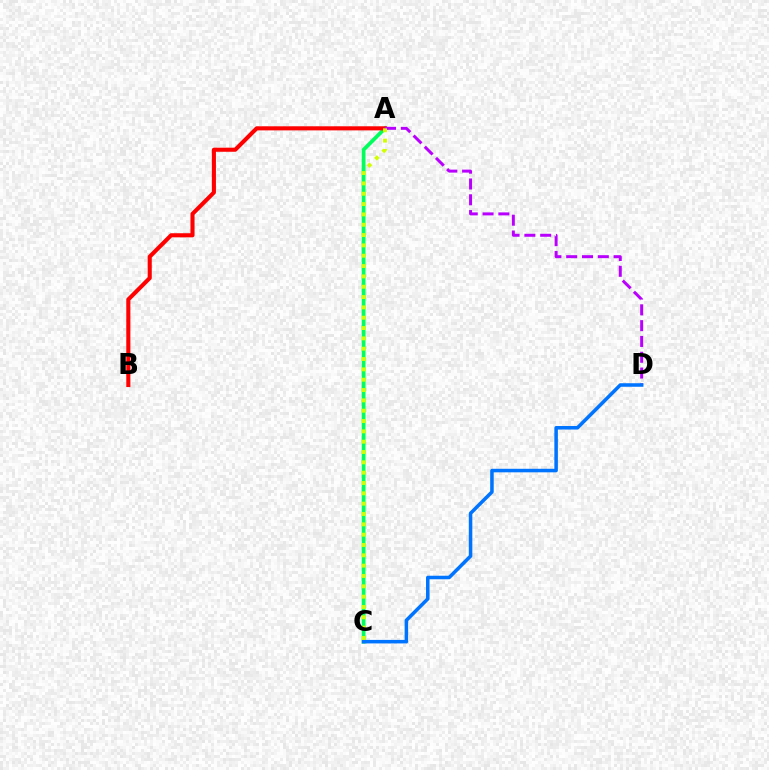{('A', 'C'): [{'color': '#00ff5c', 'line_style': 'solid', 'thickness': 2.71}, {'color': '#d1ff00', 'line_style': 'dotted', 'thickness': 2.81}], ('A', 'B'): [{'color': '#ff0000', 'line_style': 'solid', 'thickness': 2.94}], ('A', 'D'): [{'color': '#b900ff', 'line_style': 'dashed', 'thickness': 2.15}], ('C', 'D'): [{'color': '#0074ff', 'line_style': 'solid', 'thickness': 2.54}]}